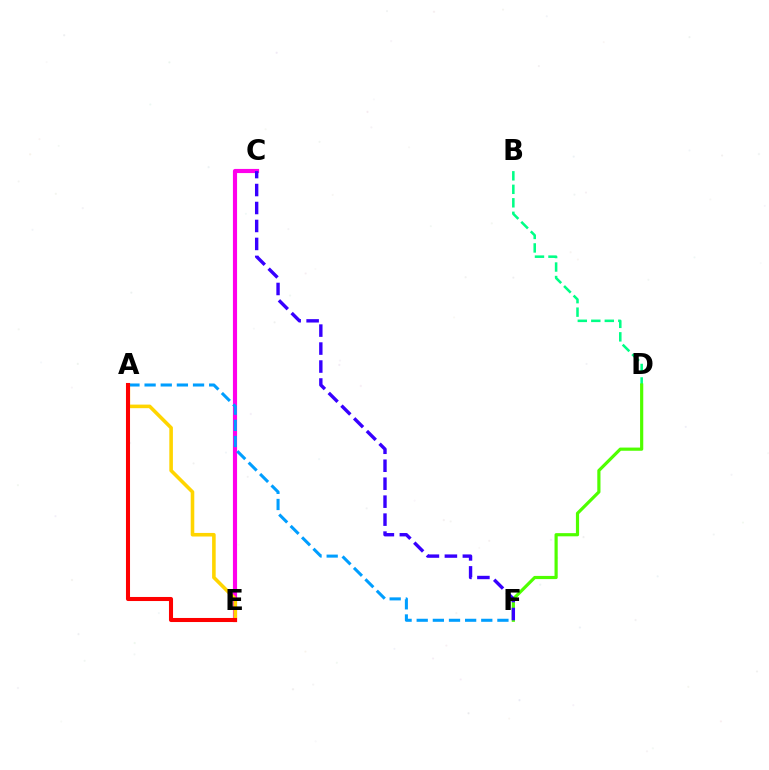{('B', 'D'): [{'color': '#00ff86', 'line_style': 'dashed', 'thickness': 1.83}], ('D', 'F'): [{'color': '#4fff00', 'line_style': 'solid', 'thickness': 2.29}], ('C', 'E'): [{'color': '#ff00ed', 'line_style': 'solid', 'thickness': 2.98}], ('A', 'E'): [{'color': '#ffd500', 'line_style': 'solid', 'thickness': 2.58}, {'color': '#ff0000', 'line_style': 'solid', 'thickness': 2.92}], ('C', 'F'): [{'color': '#3700ff', 'line_style': 'dashed', 'thickness': 2.44}], ('A', 'F'): [{'color': '#009eff', 'line_style': 'dashed', 'thickness': 2.19}]}